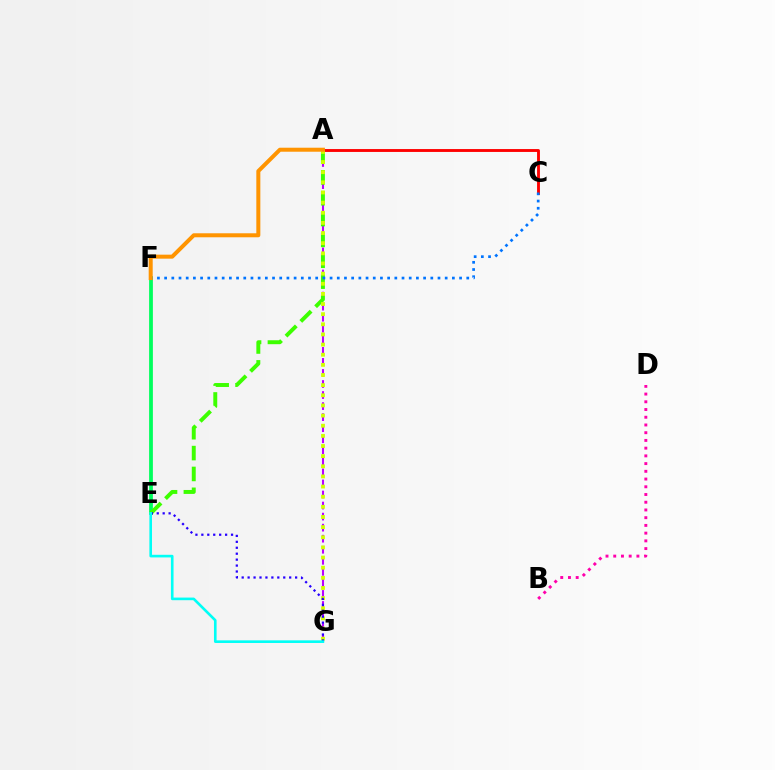{('A', 'G'): [{'color': '#b900ff', 'line_style': 'dashed', 'thickness': 1.5}, {'color': '#d1ff00', 'line_style': 'dotted', 'thickness': 2.76}], ('E', 'F'): [{'color': '#00ff5c', 'line_style': 'solid', 'thickness': 2.71}], ('B', 'D'): [{'color': '#ff00ac', 'line_style': 'dotted', 'thickness': 2.1}], ('A', 'C'): [{'color': '#ff0000', 'line_style': 'solid', 'thickness': 2.07}], ('A', 'E'): [{'color': '#3dff00', 'line_style': 'dashed', 'thickness': 2.83}], ('C', 'F'): [{'color': '#0074ff', 'line_style': 'dotted', 'thickness': 1.95}], ('E', 'G'): [{'color': '#2500ff', 'line_style': 'dotted', 'thickness': 1.61}, {'color': '#00fff6', 'line_style': 'solid', 'thickness': 1.89}], ('A', 'F'): [{'color': '#ff9400', 'line_style': 'solid', 'thickness': 2.88}]}